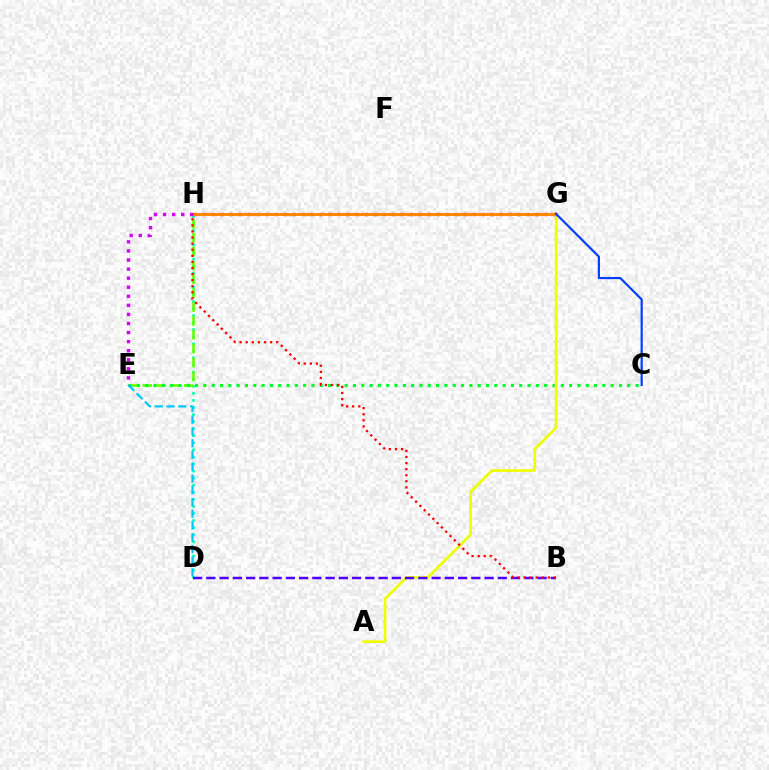{('D', 'H'): [{'color': '#00ffaf', 'line_style': 'dotted', 'thickness': 1.92}], ('E', 'H'): [{'color': '#66ff00', 'line_style': 'dashed', 'thickness': 1.88}, {'color': '#d600ff', 'line_style': 'dotted', 'thickness': 2.46}], ('C', 'E'): [{'color': '#00ff27', 'line_style': 'dotted', 'thickness': 2.26}], ('A', 'G'): [{'color': '#eeff00', 'line_style': 'solid', 'thickness': 1.96}], ('G', 'H'): [{'color': '#ff00a0', 'line_style': 'dotted', 'thickness': 2.45}, {'color': '#ff8800', 'line_style': 'solid', 'thickness': 2.1}], ('D', 'E'): [{'color': '#00c7ff', 'line_style': 'dashed', 'thickness': 1.6}], ('B', 'D'): [{'color': '#4f00ff', 'line_style': 'dashed', 'thickness': 1.8}], ('B', 'H'): [{'color': '#ff0000', 'line_style': 'dotted', 'thickness': 1.65}], ('C', 'G'): [{'color': '#003fff', 'line_style': 'solid', 'thickness': 1.57}]}